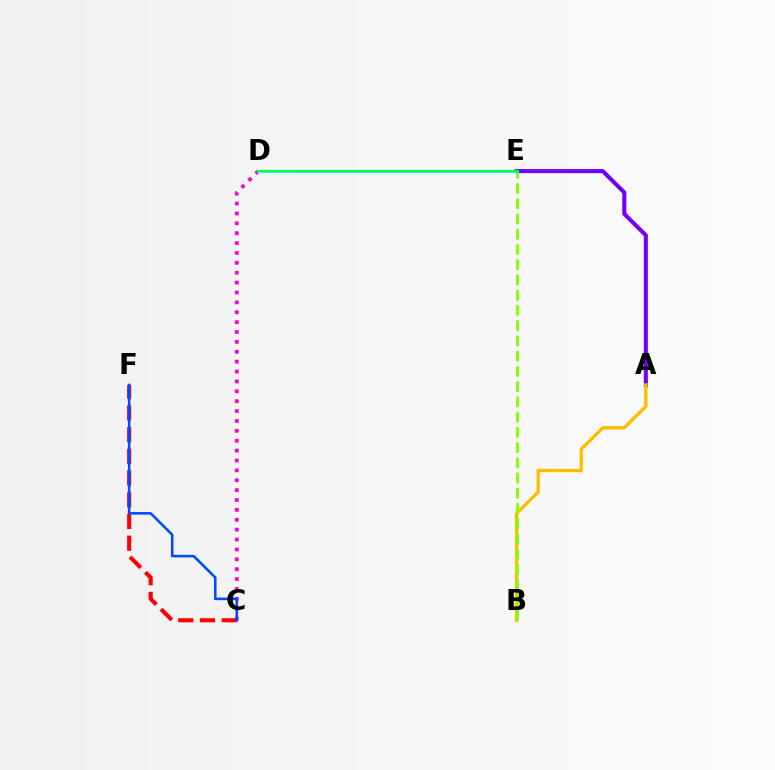{('A', 'E'): [{'color': '#7200ff', 'line_style': 'solid', 'thickness': 2.94}], ('A', 'B'): [{'color': '#ffbd00', 'line_style': 'solid', 'thickness': 2.4}], ('C', 'D'): [{'color': '#ff00cf', 'line_style': 'dotted', 'thickness': 2.68}], ('C', 'F'): [{'color': '#ff0000', 'line_style': 'dashed', 'thickness': 2.95}, {'color': '#004bff', 'line_style': 'solid', 'thickness': 1.85}], ('B', 'E'): [{'color': '#84ff00', 'line_style': 'dashed', 'thickness': 2.07}], ('D', 'E'): [{'color': '#00fff6', 'line_style': 'solid', 'thickness': 2.12}, {'color': '#00ff39', 'line_style': 'solid', 'thickness': 1.56}]}